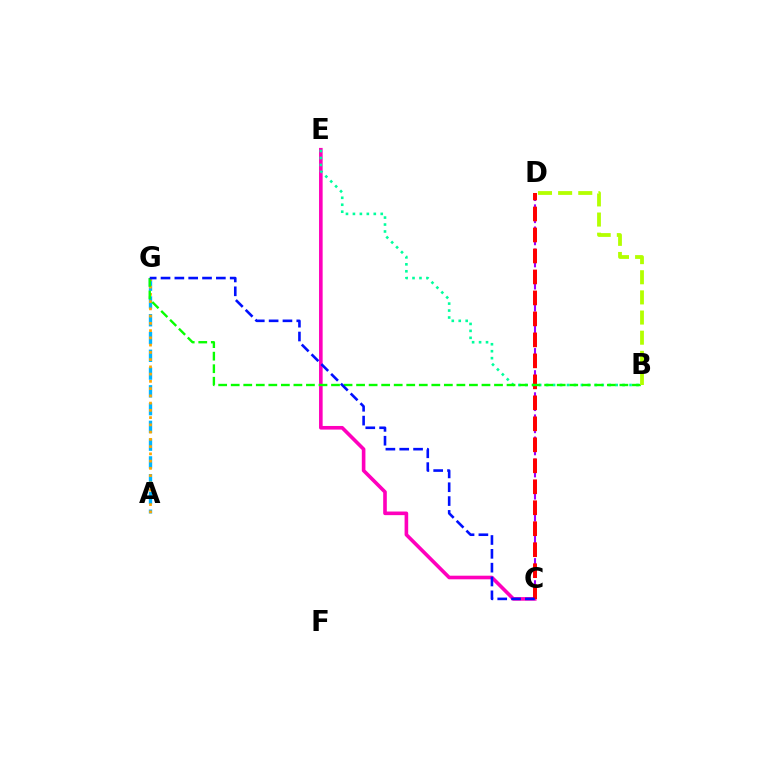{('A', 'G'): [{'color': '#00b5ff', 'line_style': 'dashed', 'thickness': 2.41}, {'color': '#ffa500', 'line_style': 'dotted', 'thickness': 1.97}], ('C', 'E'): [{'color': '#ff00bd', 'line_style': 'solid', 'thickness': 2.6}], ('C', 'D'): [{'color': '#9b00ff', 'line_style': 'dashed', 'thickness': 1.5}, {'color': '#ff0000', 'line_style': 'dashed', 'thickness': 2.85}], ('B', 'E'): [{'color': '#00ff9d', 'line_style': 'dotted', 'thickness': 1.89}], ('B', 'G'): [{'color': '#08ff00', 'line_style': 'dashed', 'thickness': 1.7}], ('C', 'G'): [{'color': '#0010ff', 'line_style': 'dashed', 'thickness': 1.88}], ('B', 'D'): [{'color': '#b3ff00', 'line_style': 'dashed', 'thickness': 2.74}]}